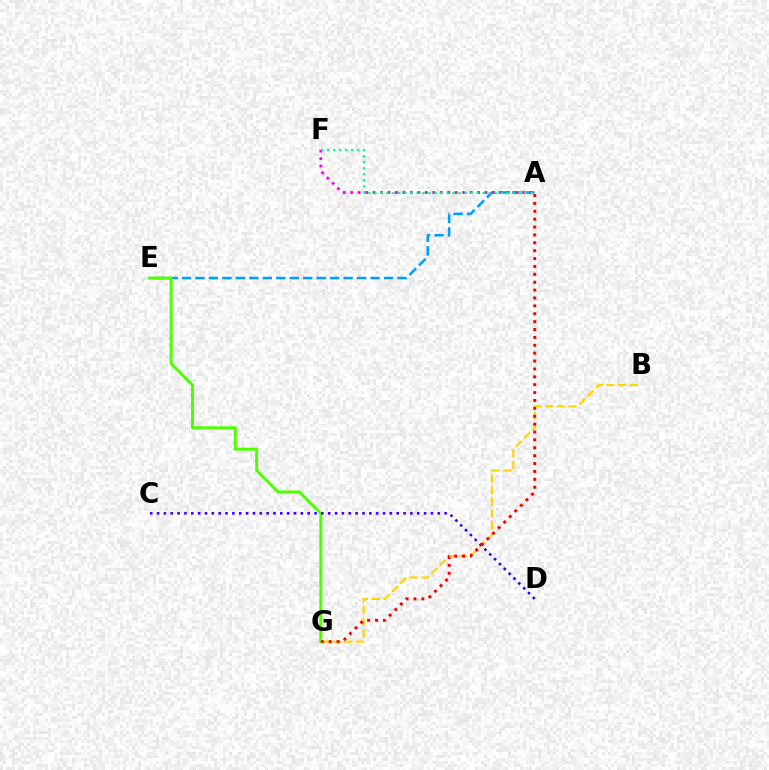{('A', 'E'): [{'color': '#009eff', 'line_style': 'dashed', 'thickness': 1.83}], ('B', 'G'): [{'color': '#ffd500', 'line_style': 'dashed', 'thickness': 1.59}], ('E', 'G'): [{'color': '#4fff00', 'line_style': 'solid', 'thickness': 2.14}], ('A', 'F'): [{'color': '#ff00ed', 'line_style': 'dotted', 'thickness': 2.03}, {'color': '#00ff86', 'line_style': 'dotted', 'thickness': 1.63}], ('C', 'D'): [{'color': '#3700ff', 'line_style': 'dotted', 'thickness': 1.86}], ('A', 'G'): [{'color': '#ff0000', 'line_style': 'dotted', 'thickness': 2.14}]}